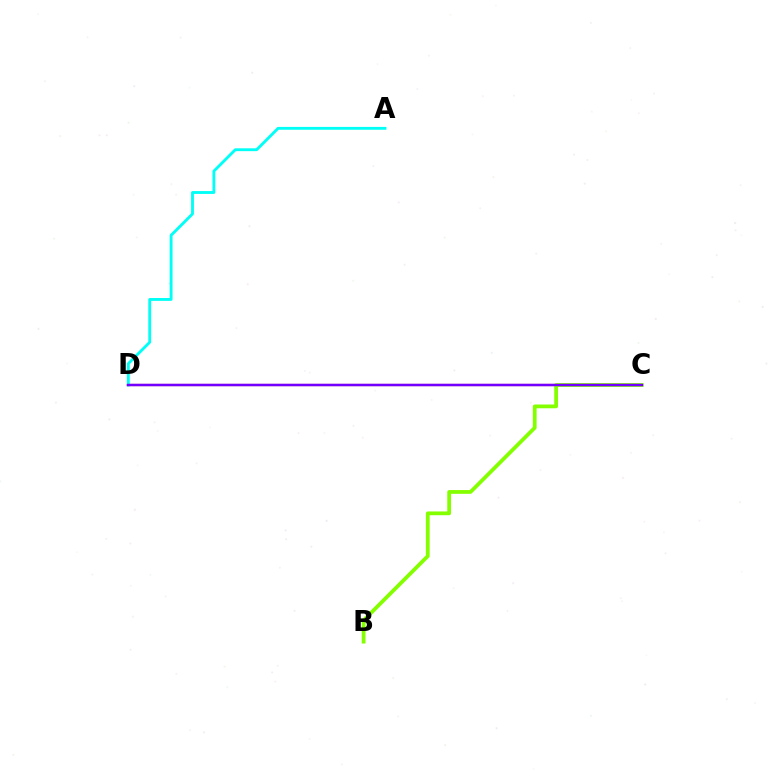{('C', 'D'): [{'color': '#ff0000', 'line_style': 'solid', 'thickness': 1.55}, {'color': '#7200ff', 'line_style': 'solid', 'thickness': 1.77}], ('A', 'D'): [{'color': '#00fff6', 'line_style': 'solid', 'thickness': 2.05}], ('B', 'C'): [{'color': '#84ff00', 'line_style': 'solid', 'thickness': 2.71}]}